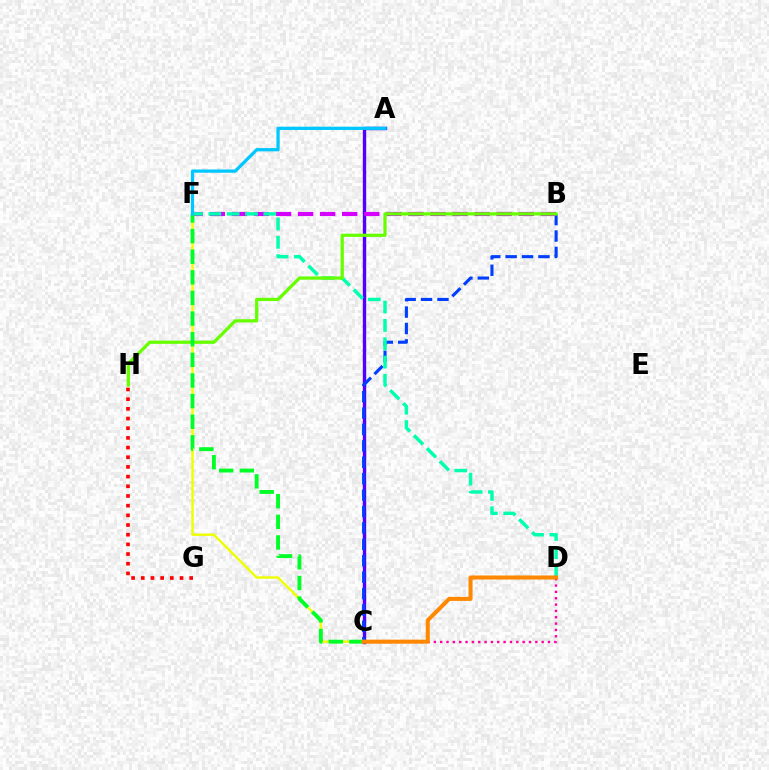{('A', 'C'): [{'color': '#4f00ff', 'line_style': 'solid', 'thickness': 2.43}], ('C', 'D'): [{'color': '#ff00a0', 'line_style': 'dotted', 'thickness': 1.72}, {'color': '#ff8800', 'line_style': 'solid', 'thickness': 2.9}], ('B', 'C'): [{'color': '#003fff', 'line_style': 'dashed', 'thickness': 2.23}], ('G', 'H'): [{'color': '#ff0000', 'line_style': 'dotted', 'thickness': 2.63}], ('C', 'F'): [{'color': '#eeff00', 'line_style': 'solid', 'thickness': 1.74}, {'color': '#00ff27', 'line_style': 'dashed', 'thickness': 2.8}], ('B', 'F'): [{'color': '#d600ff', 'line_style': 'dashed', 'thickness': 3.0}], ('D', 'F'): [{'color': '#00ffaf', 'line_style': 'dashed', 'thickness': 2.49}], ('B', 'H'): [{'color': '#66ff00', 'line_style': 'solid', 'thickness': 2.34}], ('A', 'F'): [{'color': '#00c7ff', 'line_style': 'solid', 'thickness': 2.34}]}